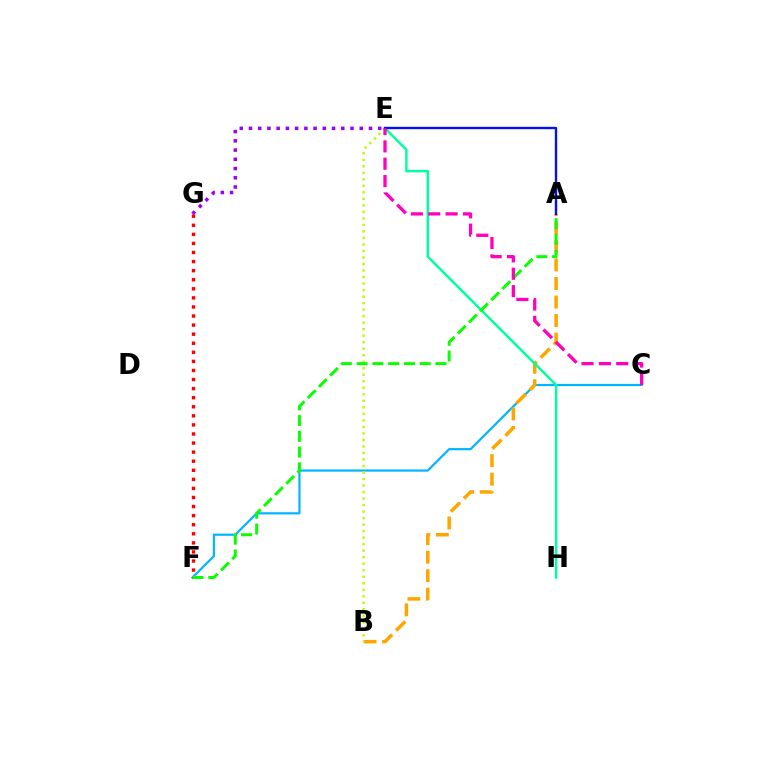{('C', 'F'): [{'color': '#00b5ff', 'line_style': 'solid', 'thickness': 1.58}], ('A', 'B'): [{'color': '#ffa500', 'line_style': 'dashed', 'thickness': 2.52}], ('E', 'H'): [{'color': '#00ff9d', 'line_style': 'solid', 'thickness': 1.75}], ('E', 'G'): [{'color': '#9b00ff', 'line_style': 'dotted', 'thickness': 2.51}], ('B', 'E'): [{'color': '#b3ff00', 'line_style': 'dotted', 'thickness': 1.77}], ('A', 'E'): [{'color': '#0010ff', 'line_style': 'solid', 'thickness': 1.7}], ('F', 'G'): [{'color': '#ff0000', 'line_style': 'dotted', 'thickness': 2.47}], ('A', 'F'): [{'color': '#08ff00', 'line_style': 'dashed', 'thickness': 2.14}], ('C', 'E'): [{'color': '#ff00bd', 'line_style': 'dashed', 'thickness': 2.36}]}